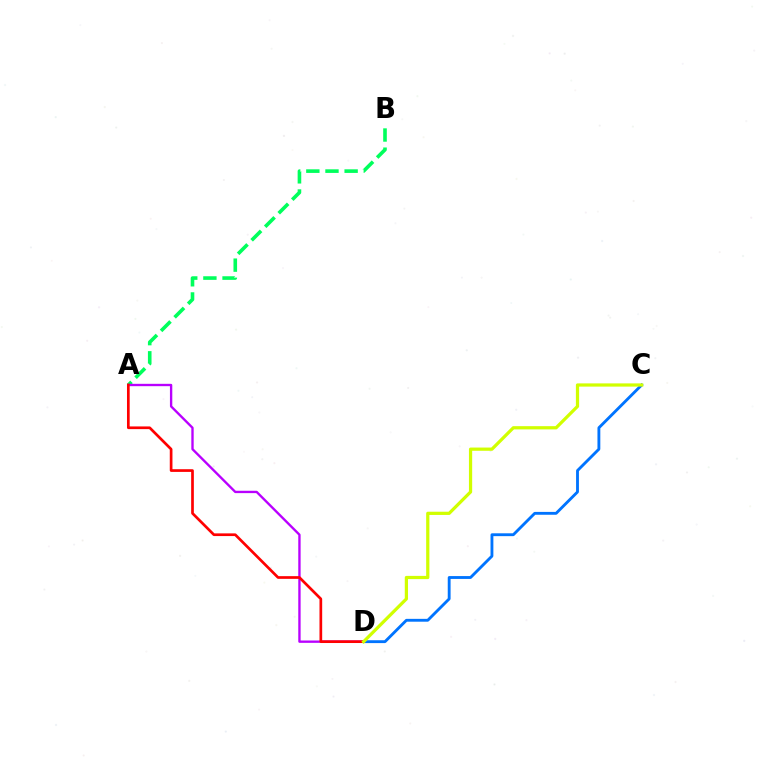{('A', 'B'): [{'color': '#00ff5c', 'line_style': 'dashed', 'thickness': 2.6}], ('A', 'D'): [{'color': '#b900ff', 'line_style': 'solid', 'thickness': 1.69}, {'color': '#ff0000', 'line_style': 'solid', 'thickness': 1.94}], ('C', 'D'): [{'color': '#0074ff', 'line_style': 'solid', 'thickness': 2.05}, {'color': '#d1ff00', 'line_style': 'solid', 'thickness': 2.32}]}